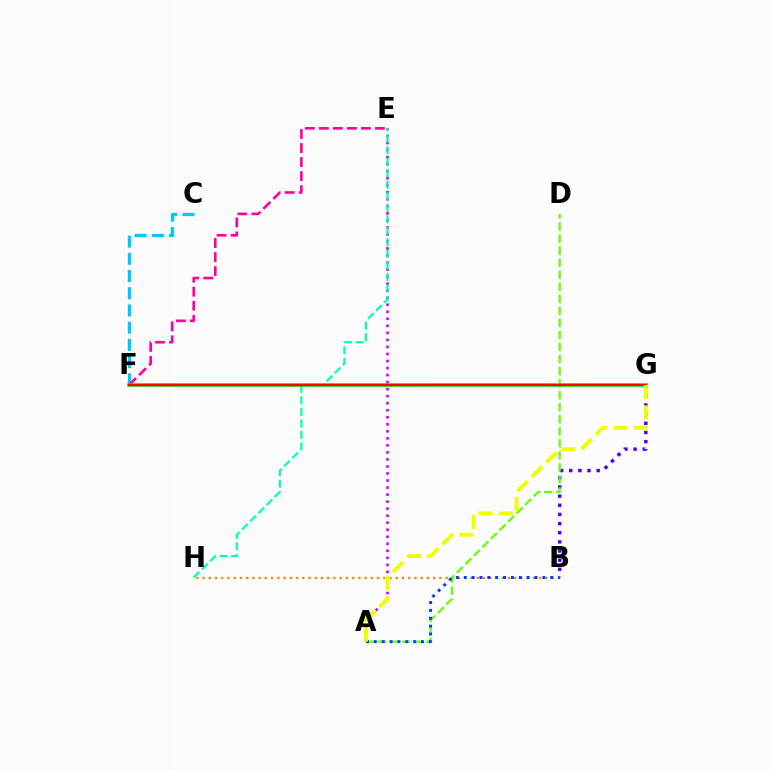{('B', 'H'): [{'color': '#ff8800', 'line_style': 'dotted', 'thickness': 1.69}], ('A', 'E'): [{'color': '#d600ff', 'line_style': 'dotted', 'thickness': 1.91}], ('E', 'H'): [{'color': '#00ffaf', 'line_style': 'dashed', 'thickness': 1.57}], ('B', 'G'): [{'color': '#4f00ff', 'line_style': 'dotted', 'thickness': 2.49}], ('C', 'F'): [{'color': '#00c7ff', 'line_style': 'dashed', 'thickness': 2.34}], ('A', 'D'): [{'color': '#66ff00', 'line_style': 'dashed', 'thickness': 1.64}], ('E', 'F'): [{'color': '#ff00a0', 'line_style': 'dashed', 'thickness': 1.91}], ('A', 'B'): [{'color': '#003fff', 'line_style': 'dotted', 'thickness': 2.14}], ('F', 'G'): [{'color': '#00ff27', 'line_style': 'solid', 'thickness': 2.55}, {'color': '#ff0000', 'line_style': 'solid', 'thickness': 1.73}], ('A', 'G'): [{'color': '#eeff00', 'line_style': 'dashed', 'thickness': 2.76}]}